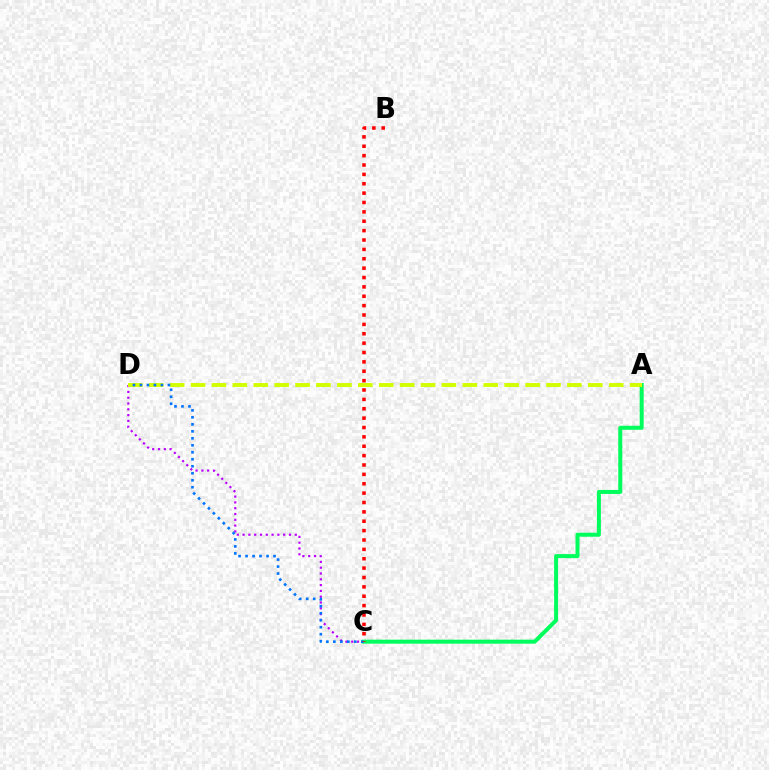{('C', 'D'): [{'color': '#b900ff', 'line_style': 'dotted', 'thickness': 1.58}, {'color': '#0074ff', 'line_style': 'dotted', 'thickness': 1.9}], ('A', 'C'): [{'color': '#00ff5c', 'line_style': 'solid', 'thickness': 2.89}], ('A', 'D'): [{'color': '#d1ff00', 'line_style': 'dashed', 'thickness': 2.84}], ('B', 'C'): [{'color': '#ff0000', 'line_style': 'dotted', 'thickness': 2.55}]}